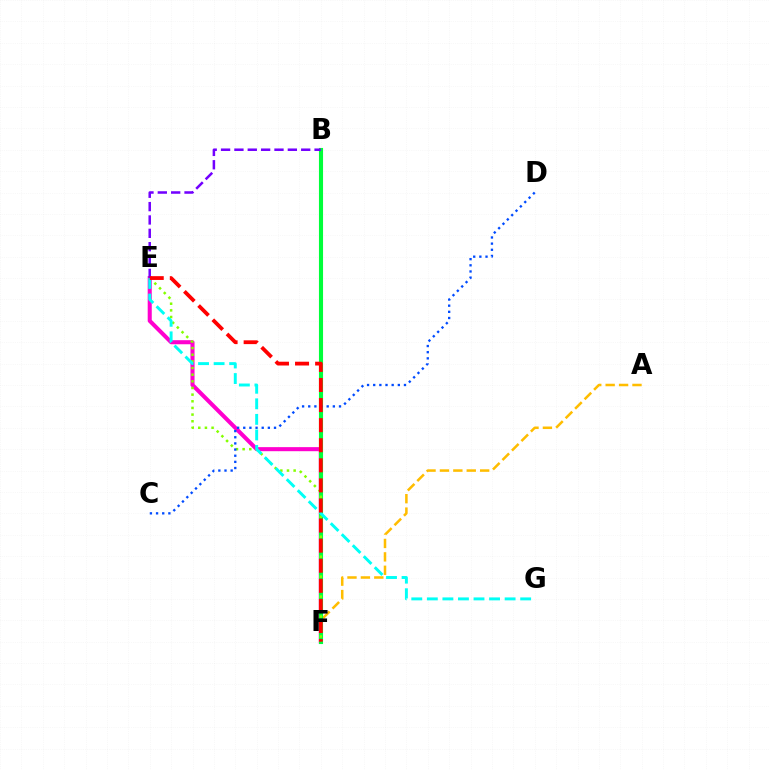{('E', 'F'): [{'color': '#ff00cf', 'line_style': 'solid', 'thickness': 2.92}, {'color': '#84ff00', 'line_style': 'dotted', 'thickness': 1.81}, {'color': '#ff0000', 'line_style': 'dashed', 'thickness': 2.73}], ('A', 'F'): [{'color': '#ffbd00', 'line_style': 'dashed', 'thickness': 1.82}], ('B', 'F'): [{'color': '#00ff39', 'line_style': 'solid', 'thickness': 2.95}], ('B', 'E'): [{'color': '#7200ff', 'line_style': 'dashed', 'thickness': 1.81}], ('C', 'D'): [{'color': '#004bff', 'line_style': 'dotted', 'thickness': 1.67}], ('E', 'G'): [{'color': '#00fff6', 'line_style': 'dashed', 'thickness': 2.11}]}